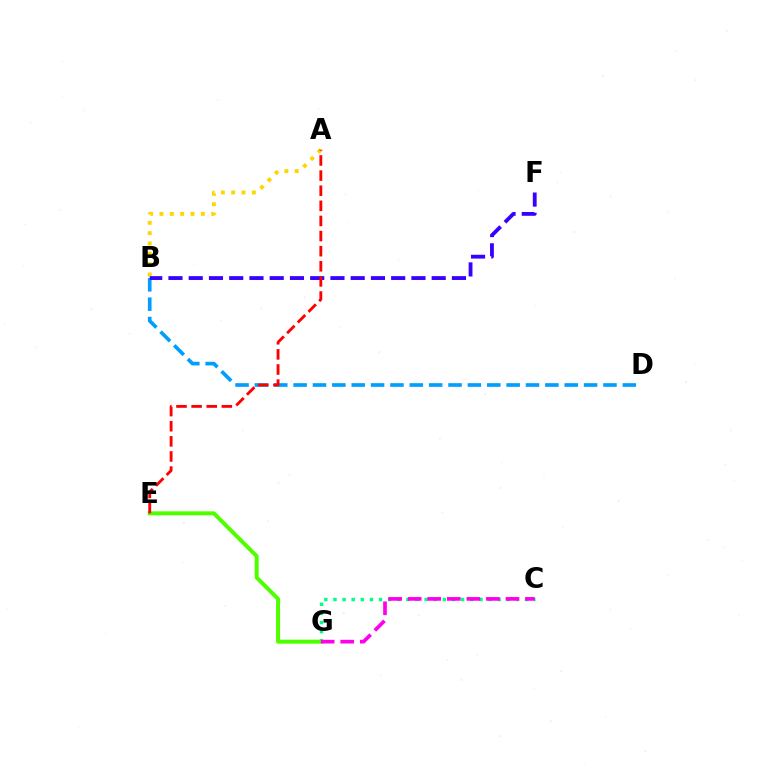{('C', 'G'): [{'color': '#00ff86', 'line_style': 'dotted', 'thickness': 2.48}, {'color': '#ff00ed', 'line_style': 'dashed', 'thickness': 2.66}], ('A', 'B'): [{'color': '#ffd500', 'line_style': 'dotted', 'thickness': 2.81}], ('E', 'G'): [{'color': '#4fff00', 'line_style': 'solid', 'thickness': 2.88}], ('B', 'D'): [{'color': '#009eff', 'line_style': 'dashed', 'thickness': 2.63}], ('B', 'F'): [{'color': '#3700ff', 'line_style': 'dashed', 'thickness': 2.75}], ('A', 'E'): [{'color': '#ff0000', 'line_style': 'dashed', 'thickness': 2.05}]}